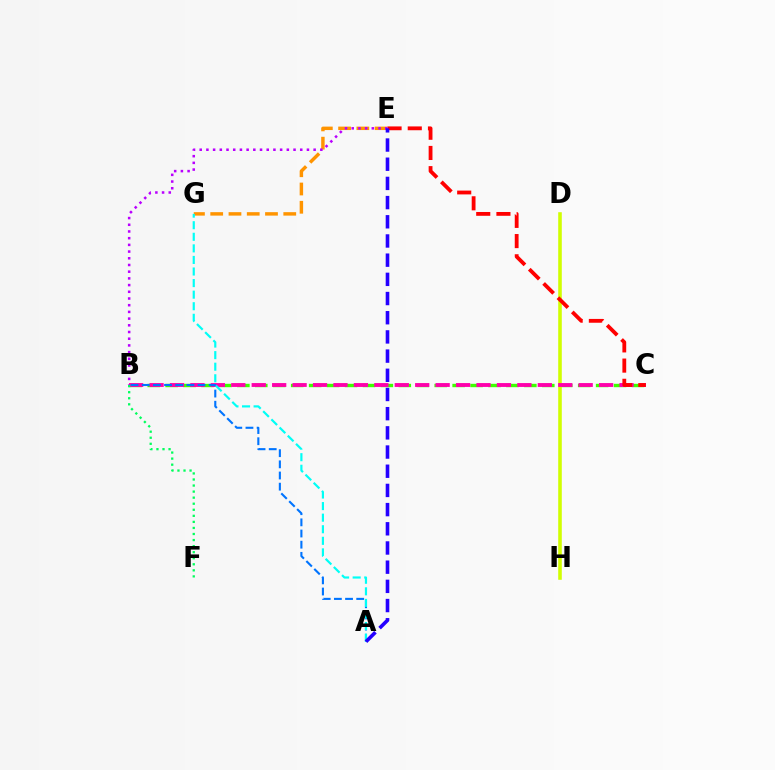{('E', 'G'): [{'color': '#ff9400', 'line_style': 'dashed', 'thickness': 2.48}], ('B', 'C'): [{'color': '#3dff00', 'line_style': 'dashed', 'thickness': 2.44}, {'color': '#ff00ac', 'line_style': 'dashed', 'thickness': 2.78}], ('D', 'H'): [{'color': '#d1ff00', 'line_style': 'solid', 'thickness': 2.57}], ('A', 'B'): [{'color': '#0074ff', 'line_style': 'dashed', 'thickness': 1.52}], ('A', 'G'): [{'color': '#00fff6', 'line_style': 'dashed', 'thickness': 1.57}], ('C', 'E'): [{'color': '#ff0000', 'line_style': 'dashed', 'thickness': 2.75}], ('B', 'E'): [{'color': '#b900ff', 'line_style': 'dotted', 'thickness': 1.82}], ('A', 'E'): [{'color': '#2500ff', 'line_style': 'dashed', 'thickness': 2.61}], ('B', 'F'): [{'color': '#00ff5c', 'line_style': 'dotted', 'thickness': 1.65}]}